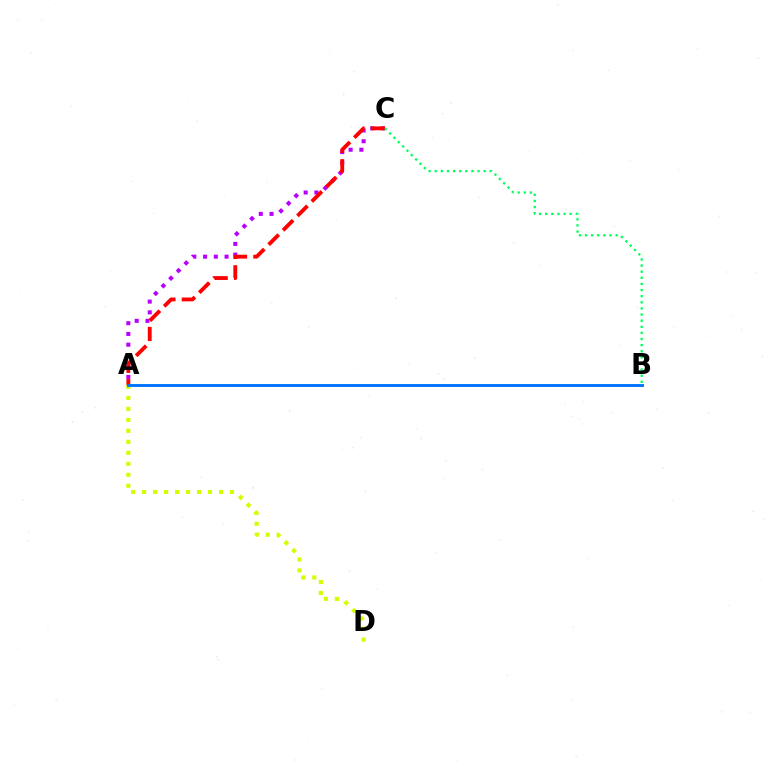{('A', 'C'): [{'color': '#b900ff', 'line_style': 'dotted', 'thickness': 2.92}, {'color': '#ff0000', 'line_style': 'dashed', 'thickness': 2.77}], ('A', 'D'): [{'color': '#d1ff00', 'line_style': 'dotted', 'thickness': 2.98}], ('B', 'C'): [{'color': '#00ff5c', 'line_style': 'dotted', 'thickness': 1.66}], ('A', 'B'): [{'color': '#0074ff', 'line_style': 'solid', 'thickness': 2.1}]}